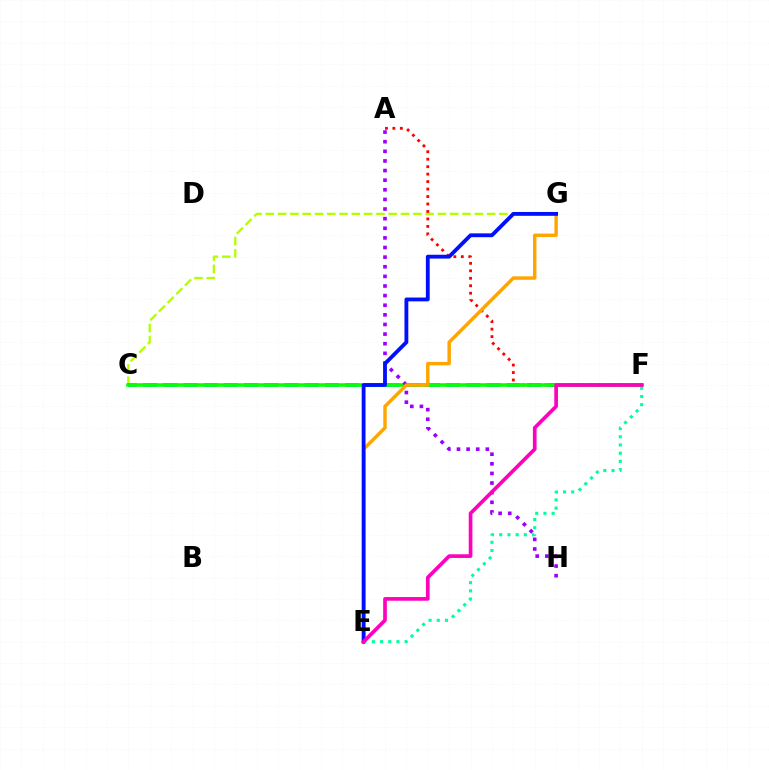{('C', 'G'): [{'color': '#b3ff00', 'line_style': 'dashed', 'thickness': 1.67}], ('C', 'F'): [{'color': '#00b5ff', 'line_style': 'dashed', 'thickness': 2.74}, {'color': '#08ff00', 'line_style': 'solid', 'thickness': 2.56}], ('A', 'F'): [{'color': '#ff0000', 'line_style': 'dotted', 'thickness': 2.03}], ('A', 'H'): [{'color': '#9b00ff', 'line_style': 'dotted', 'thickness': 2.61}], ('E', 'G'): [{'color': '#ffa500', 'line_style': 'solid', 'thickness': 2.47}, {'color': '#0010ff', 'line_style': 'solid', 'thickness': 2.76}], ('E', 'F'): [{'color': '#00ff9d', 'line_style': 'dotted', 'thickness': 2.23}, {'color': '#ff00bd', 'line_style': 'solid', 'thickness': 2.65}]}